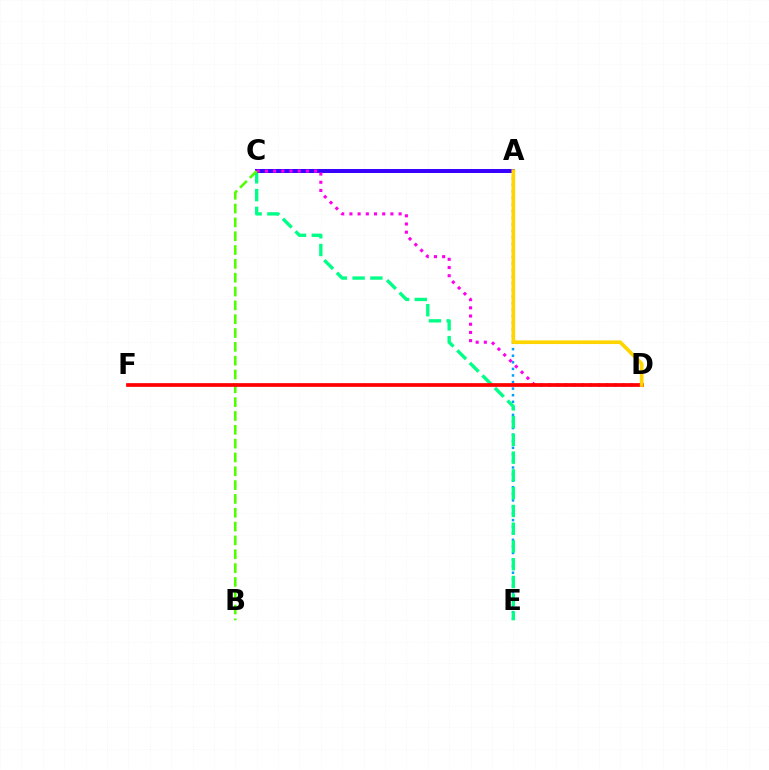{('A', 'E'): [{'color': '#009eff', 'line_style': 'dotted', 'thickness': 1.79}], ('C', 'E'): [{'color': '#00ff86', 'line_style': 'dashed', 'thickness': 2.41}], ('A', 'C'): [{'color': '#3700ff', 'line_style': 'solid', 'thickness': 2.86}], ('C', 'D'): [{'color': '#ff00ed', 'line_style': 'dotted', 'thickness': 2.23}], ('B', 'C'): [{'color': '#4fff00', 'line_style': 'dashed', 'thickness': 1.88}], ('D', 'F'): [{'color': '#ff0000', 'line_style': 'solid', 'thickness': 2.68}], ('A', 'D'): [{'color': '#ffd500', 'line_style': 'solid', 'thickness': 2.64}]}